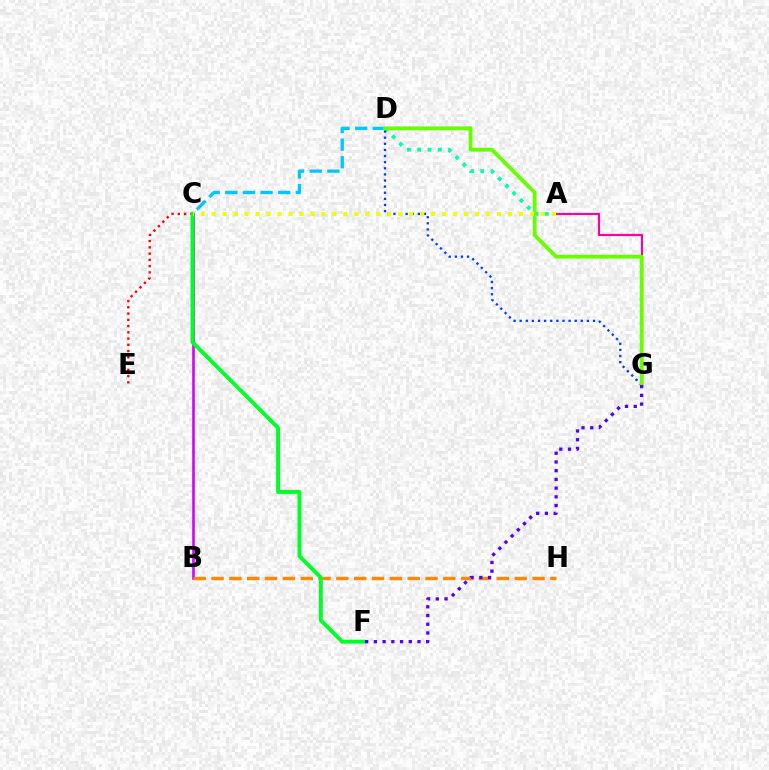{('C', 'D'): [{'color': '#00c7ff', 'line_style': 'dashed', 'thickness': 2.4}], ('B', 'C'): [{'color': '#d600ff', 'line_style': 'solid', 'thickness': 1.88}], ('B', 'H'): [{'color': '#ff8800', 'line_style': 'dashed', 'thickness': 2.42}], ('A', 'G'): [{'color': '#ff00a0', 'line_style': 'solid', 'thickness': 1.54}], ('C', 'E'): [{'color': '#ff0000', 'line_style': 'dotted', 'thickness': 1.7}], ('A', 'D'): [{'color': '#00ffaf', 'line_style': 'dotted', 'thickness': 2.79}], ('C', 'F'): [{'color': '#00ff27', 'line_style': 'solid', 'thickness': 2.81}], ('D', 'G'): [{'color': '#003fff', 'line_style': 'dotted', 'thickness': 1.66}, {'color': '#66ff00', 'line_style': 'solid', 'thickness': 2.73}], ('F', 'G'): [{'color': '#4f00ff', 'line_style': 'dotted', 'thickness': 2.37}], ('A', 'C'): [{'color': '#eeff00', 'line_style': 'dotted', 'thickness': 2.98}]}